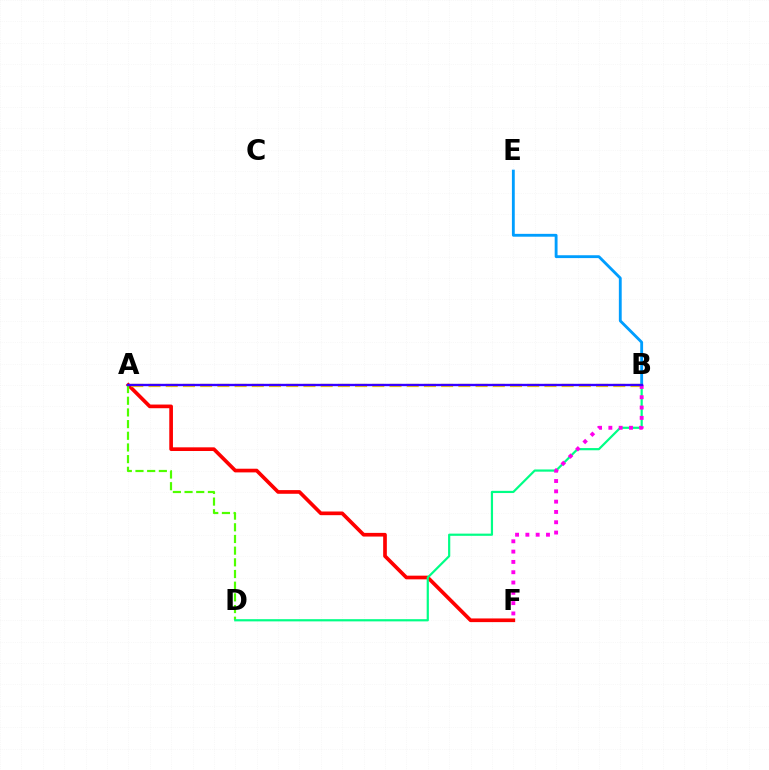{('B', 'E'): [{'color': '#009eff', 'line_style': 'solid', 'thickness': 2.05}], ('A', 'F'): [{'color': '#ff0000', 'line_style': 'solid', 'thickness': 2.65}], ('A', 'B'): [{'color': '#ffd500', 'line_style': 'dashed', 'thickness': 2.34}, {'color': '#3700ff', 'line_style': 'solid', 'thickness': 1.71}], ('A', 'D'): [{'color': '#4fff00', 'line_style': 'dashed', 'thickness': 1.59}], ('B', 'D'): [{'color': '#00ff86', 'line_style': 'solid', 'thickness': 1.58}], ('B', 'F'): [{'color': '#ff00ed', 'line_style': 'dotted', 'thickness': 2.8}]}